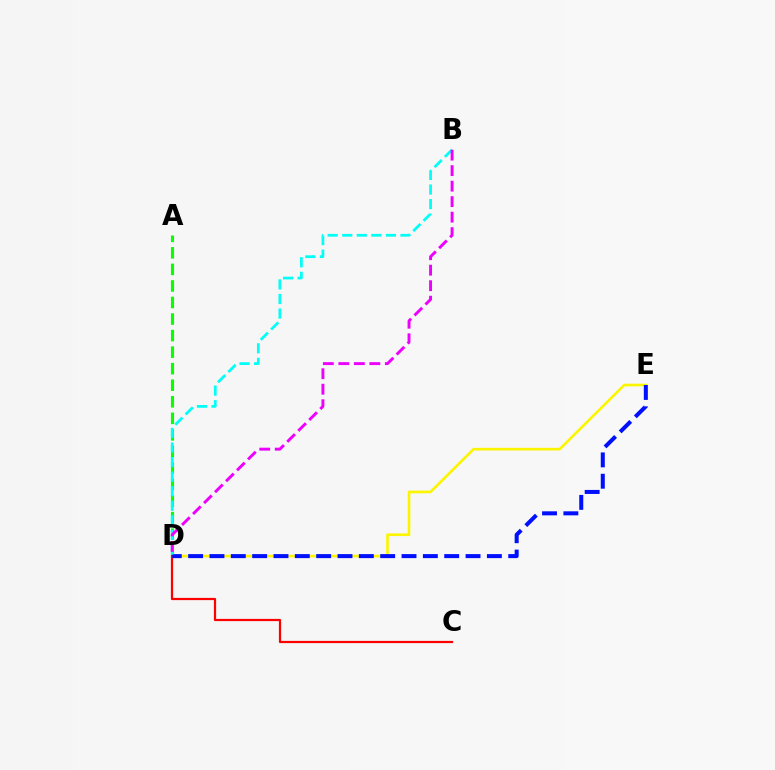{('D', 'E'): [{'color': '#fcf500', 'line_style': 'solid', 'thickness': 1.9}, {'color': '#0010ff', 'line_style': 'dashed', 'thickness': 2.9}], ('A', 'D'): [{'color': '#08ff00', 'line_style': 'dashed', 'thickness': 2.25}], ('C', 'D'): [{'color': '#ff0000', 'line_style': 'solid', 'thickness': 1.59}], ('B', 'D'): [{'color': '#00fff6', 'line_style': 'dashed', 'thickness': 1.98}, {'color': '#ee00ff', 'line_style': 'dashed', 'thickness': 2.11}]}